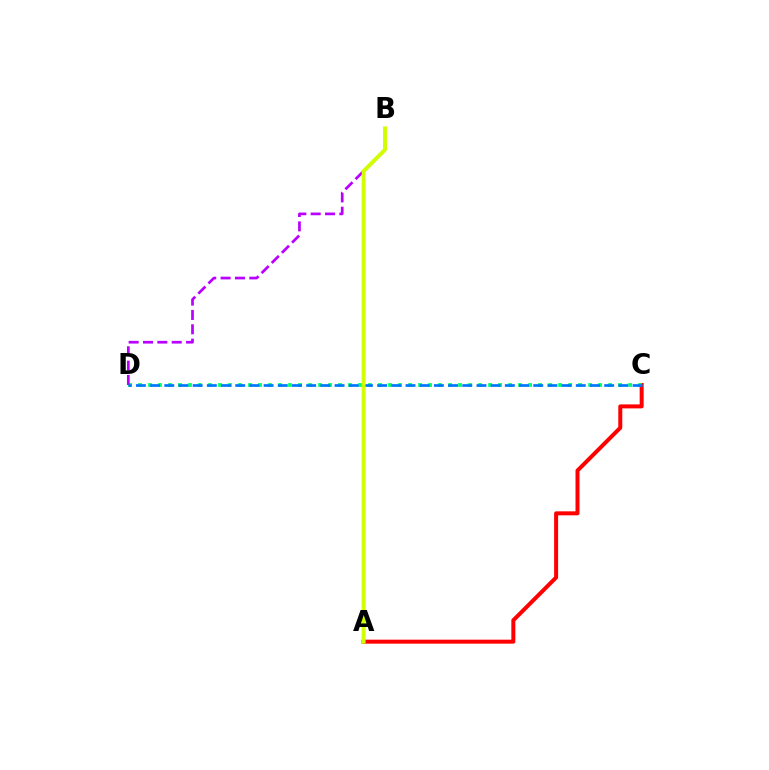{('A', 'C'): [{'color': '#ff0000', 'line_style': 'solid', 'thickness': 2.87}], ('C', 'D'): [{'color': '#00ff5c', 'line_style': 'dotted', 'thickness': 2.72}, {'color': '#0074ff', 'line_style': 'dashed', 'thickness': 1.93}], ('B', 'D'): [{'color': '#b900ff', 'line_style': 'dashed', 'thickness': 1.95}], ('A', 'B'): [{'color': '#d1ff00', 'line_style': 'solid', 'thickness': 2.82}]}